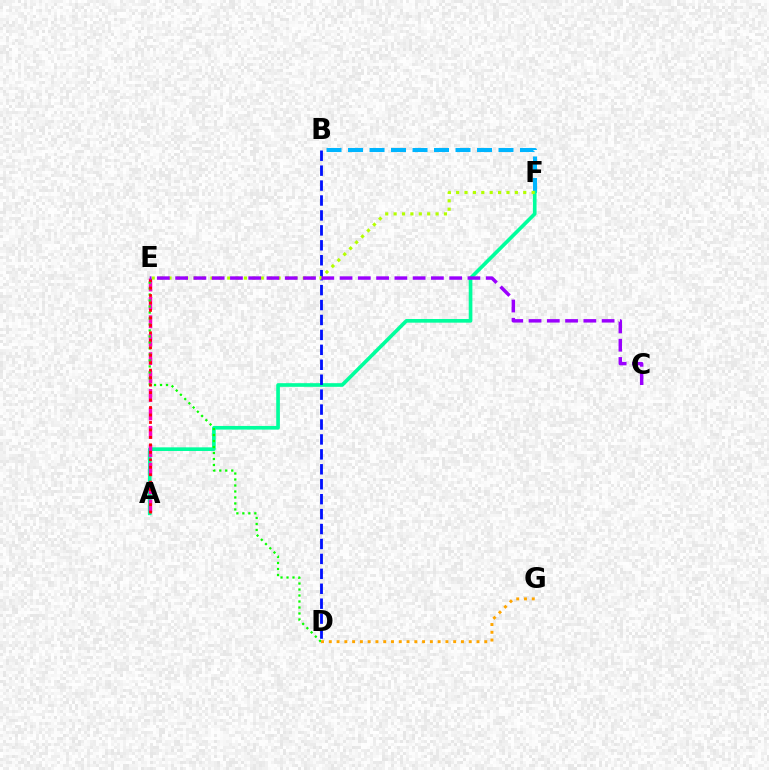{('B', 'F'): [{'color': '#00b5ff', 'line_style': 'dashed', 'thickness': 2.92}], ('A', 'F'): [{'color': '#00ff9d', 'line_style': 'solid', 'thickness': 2.63}], ('B', 'D'): [{'color': '#0010ff', 'line_style': 'dashed', 'thickness': 2.03}], ('A', 'E'): [{'color': '#ff00bd', 'line_style': 'dashed', 'thickness': 2.5}, {'color': '#ff0000', 'line_style': 'dotted', 'thickness': 2.03}], ('E', 'F'): [{'color': '#b3ff00', 'line_style': 'dotted', 'thickness': 2.28}], ('D', 'E'): [{'color': '#08ff00', 'line_style': 'dotted', 'thickness': 1.63}], ('D', 'G'): [{'color': '#ffa500', 'line_style': 'dotted', 'thickness': 2.11}], ('C', 'E'): [{'color': '#9b00ff', 'line_style': 'dashed', 'thickness': 2.48}]}